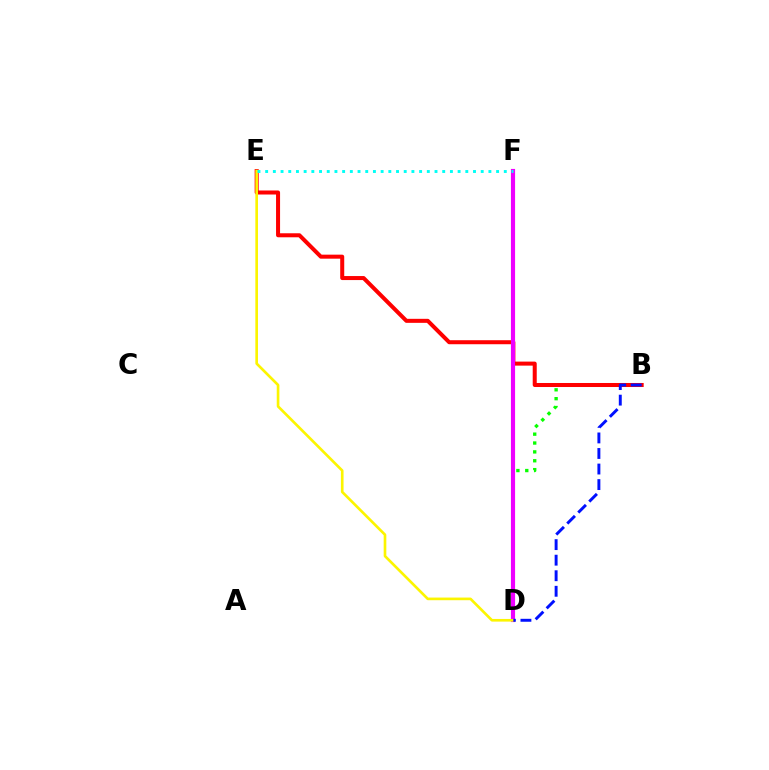{('B', 'D'): [{'color': '#08ff00', 'line_style': 'dotted', 'thickness': 2.41}, {'color': '#0010ff', 'line_style': 'dashed', 'thickness': 2.11}], ('B', 'E'): [{'color': '#ff0000', 'line_style': 'solid', 'thickness': 2.89}], ('D', 'F'): [{'color': '#ee00ff', 'line_style': 'solid', 'thickness': 2.99}], ('D', 'E'): [{'color': '#fcf500', 'line_style': 'solid', 'thickness': 1.91}], ('E', 'F'): [{'color': '#00fff6', 'line_style': 'dotted', 'thickness': 2.09}]}